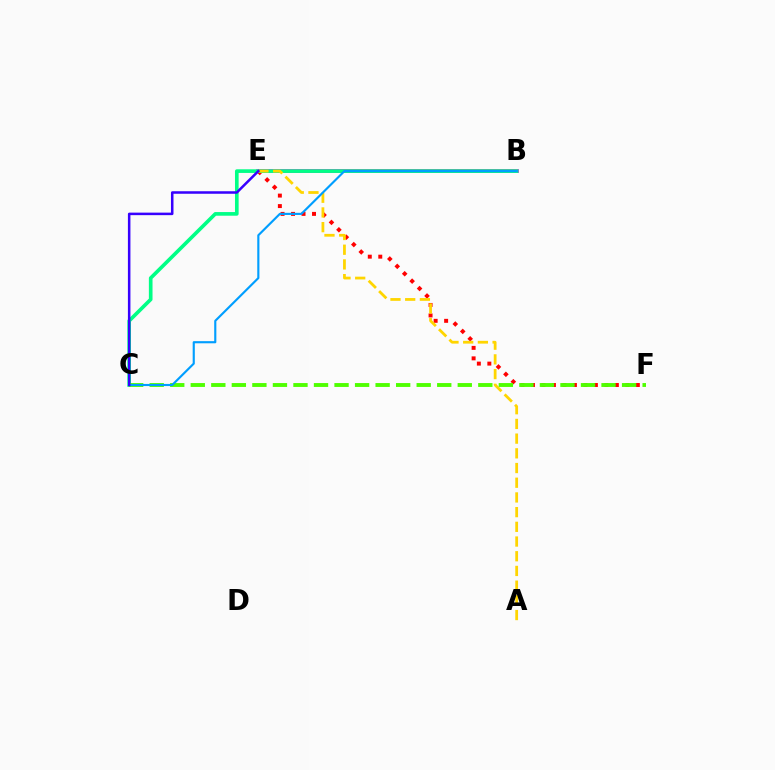{('E', 'F'): [{'color': '#ff0000', 'line_style': 'dotted', 'thickness': 2.85}], ('B', 'E'): [{'color': '#ff00ed', 'line_style': 'solid', 'thickness': 2.71}], ('B', 'C'): [{'color': '#00ff86', 'line_style': 'solid', 'thickness': 2.63}, {'color': '#009eff', 'line_style': 'solid', 'thickness': 1.54}], ('A', 'E'): [{'color': '#ffd500', 'line_style': 'dashed', 'thickness': 2.0}], ('C', 'F'): [{'color': '#4fff00', 'line_style': 'dashed', 'thickness': 2.79}], ('C', 'E'): [{'color': '#3700ff', 'line_style': 'solid', 'thickness': 1.82}]}